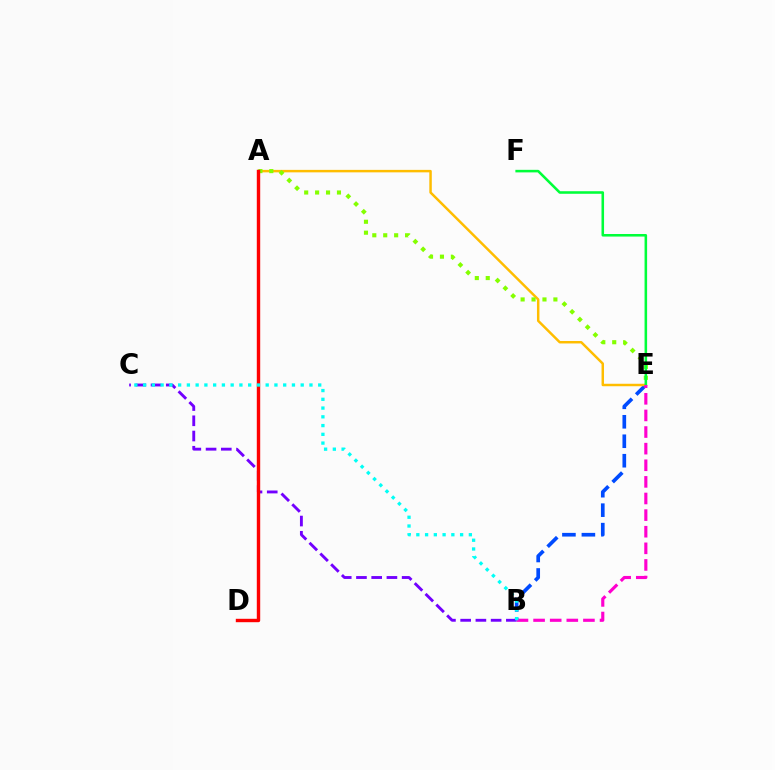{('B', 'E'): [{'color': '#004bff', 'line_style': 'dashed', 'thickness': 2.64}, {'color': '#ff00cf', 'line_style': 'dashed', 'thickness': 2.26}], ('A', 'E'): [{'color': '#ffbd00', 'line_style': 'solid', 'thickness': 1.78}, {'color': '#84ff00', 'line_style': 'dotted', 'thickness': 2.97}], ('E', 'F'): [{'color': '#00ff39', 'line_style': 'solid', 'thickness': 1.84}], ('B', 'C'): [{'color': '#7200ff', 'line_style': 'dashed', 'thickness': 2.07}, {'color': '#00fff6', 'line_style': 'dotted', 'thickness': 2.38}], ('A', 'D'): [{'color': '#ff0000', 'line_style': 'solid', 'thickness': 2.45}]}